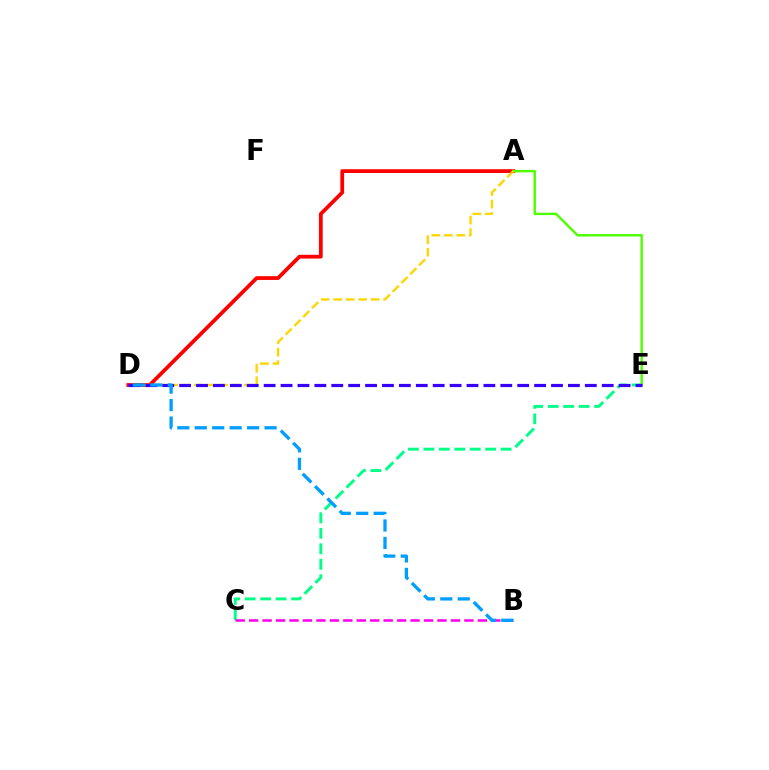{('A', 'D'): [{'color': '#ff0000', 'line_style': 'solid', 'thickness': 2.71}, {'color': '#ffd500', 'line_style': 'dashed', 'thickness': 1.7}], ('C', 'E'): [{'color': '#00ff86', 'line_style': 'dashed', 'thickness': 2.1}], ('A', 'E'): [{'color': '#4fff00', 'line_style': 'solid', 'thickness': 1.75}], ('B', 'C'): [{'color': '#ff00ed', 'line_style': 'dashed', 'thickness': 1.83}], ('D', 'E'): [{'color': '#3700ff', 'line_style': 'dashed', 'thickness': 2.3}], ('B', 'D'): [{'color': '#009eff', 'line_style': 'dashed', 'thickness': 2.37}]}